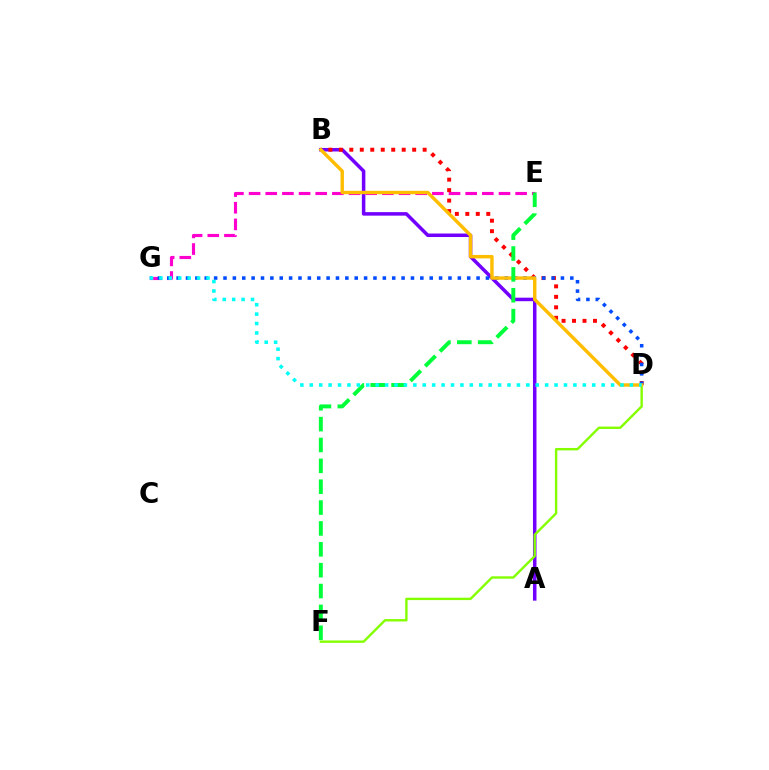{('A', 'B'): [{'color': '#7200ff', 'line_style': 'solid', 'thickness': 2.53}], ('E', 'G'): [{'color': '#ff00cf', 'line_style': 'dashed', 'thickness': 2.26}], ('B', 'D'): [{'color': '#ff0000', 'line_style': 'dotted', 'thickness': 2.85}, {'color': '#ffbd00', 'line_style': 'solid', 'thickness': 2.46}], ('D', 'F'): [{'color': '#84ff00', 'line_style': 'solid', 'thickness': 1.72}], ('D', 'G'): [{'color': '#004bff', 'line_style': 'dotted', 'thickness': 2.55}, {'color': '#00fff6', 'line_style': 'dotted', 'thickness': 2.56}], ('E', 'F'): [{'color': '#00ff39', 'line_style': 'dashed', 'thickness': 2.83}]}